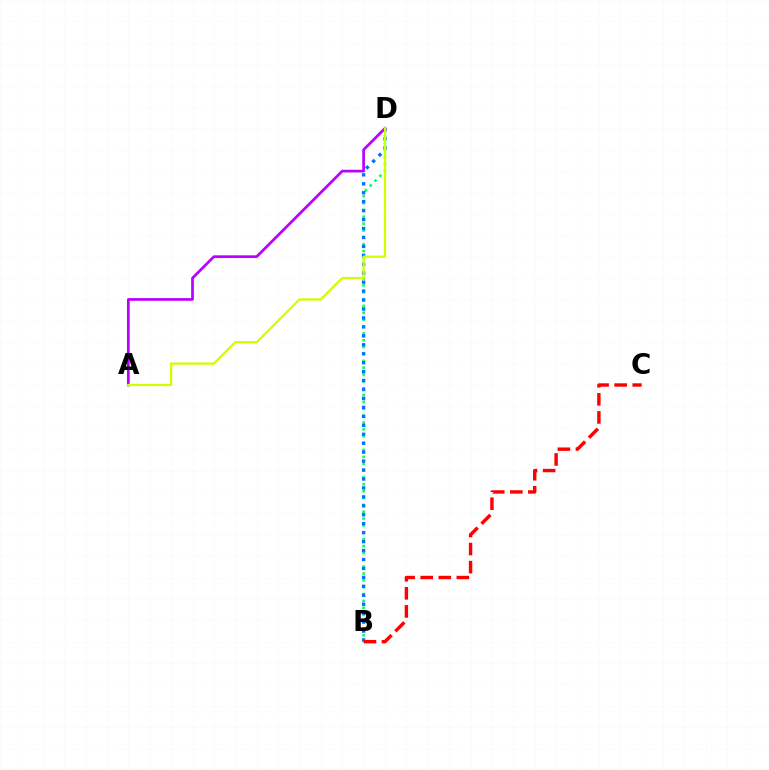{('B', 'D'): [{'color': '#00ff5c', 'line_style': 'dotted', 'thickness': 1.86}, {'color': '#0074ff', 'line_style': 'dotted', 'thickness': 2.43}], ('B', 'C'): [{'color': '#ff0000', 'line_style': 'dashed', 'thickness': 2.45}], ('A', 'D'): [{'color': '#b900ff', 'line_style': 'solid', 'thickness': 1.95}, {'color': '#d1ff00', 'line_style': 'solid', 'thickness': 1.65}]}